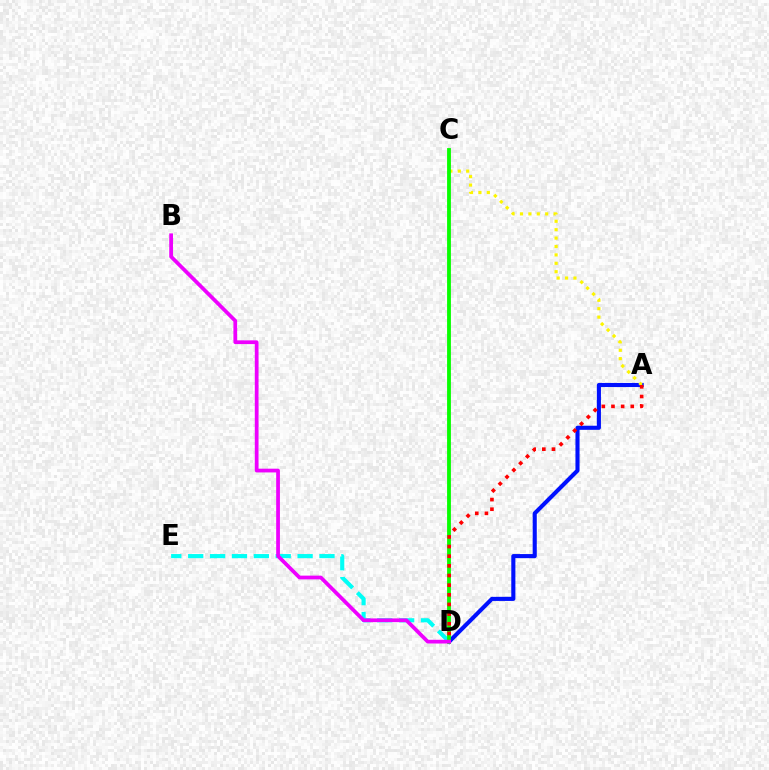{('A', 'D'): [{'color': '#0010ff', 'line_style': 'solid', 'thickness': 2.95}, {'color': '#ff0000', 'line_style': 'dotted', 'thickness': 2.62}], ('A', 'C'): [{'color': '#fcf500', 'line_style': 'dotted', 'thickness': 2.28}], ('D', 'E'): [{'color': '#00fff6', 'line_style': 'dashed', 'thickness': 2.97}], ('C', 'D'): [{'color': '#08ff00', 'line_style': 'solid', 'thickness': 2.76}], ('B', 'D'): [{'color': '#ee00ff', 'line_style': 'solid', 'thickness': 2.7}]}